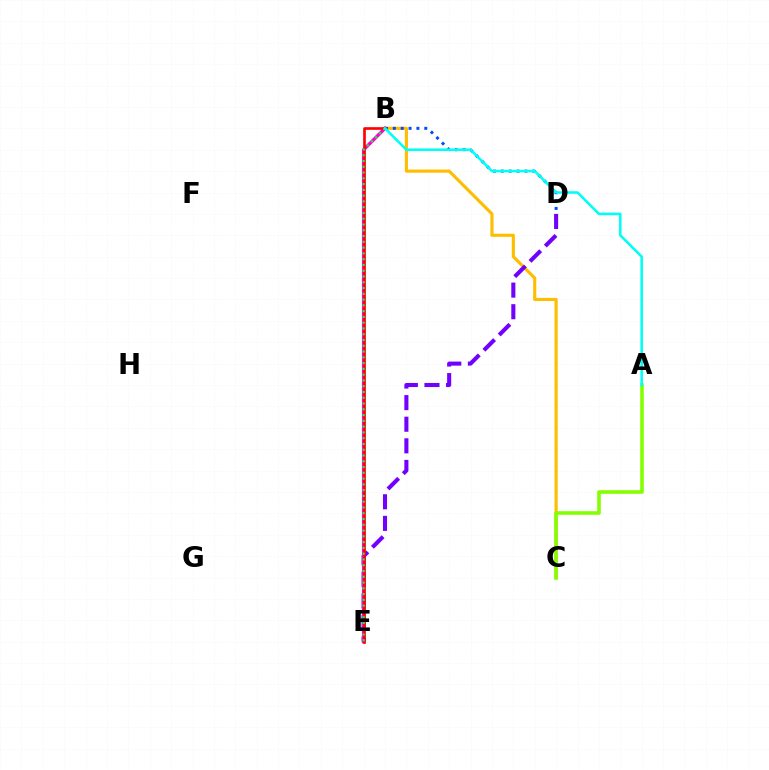{('B', 'C'): [{'color': '#ffbd00', 'line_style': 'solid', 'thickness': 2.25}], ('B', 'D'): [{'color': '#004bff', 'line_style': 'dotted', 'thickness': 2.13}], ('D', 'E'): [{'color': '#7200ff', 'line_style': 'dashed', 'thickness': 2.93}], ('B', 'E'): [{'color': '#ff00cf', 'line_style': 'solid', 'thickness': 2.44}, {'color': '#ff0000', 'line_style': 'solid', 'thickness': 1.91}, {'color': '#00ff39', 'line_style': 'dotted', 'thickness': 1.57}], ('A', 'C'): [{'color': '#84ff00', 'line_style': 'solid', 'thickness': 2.59}], ('A', 'B'): [{'color': '#00fff6', 'line_style': 'solid', 'thickness': 1.85}]}